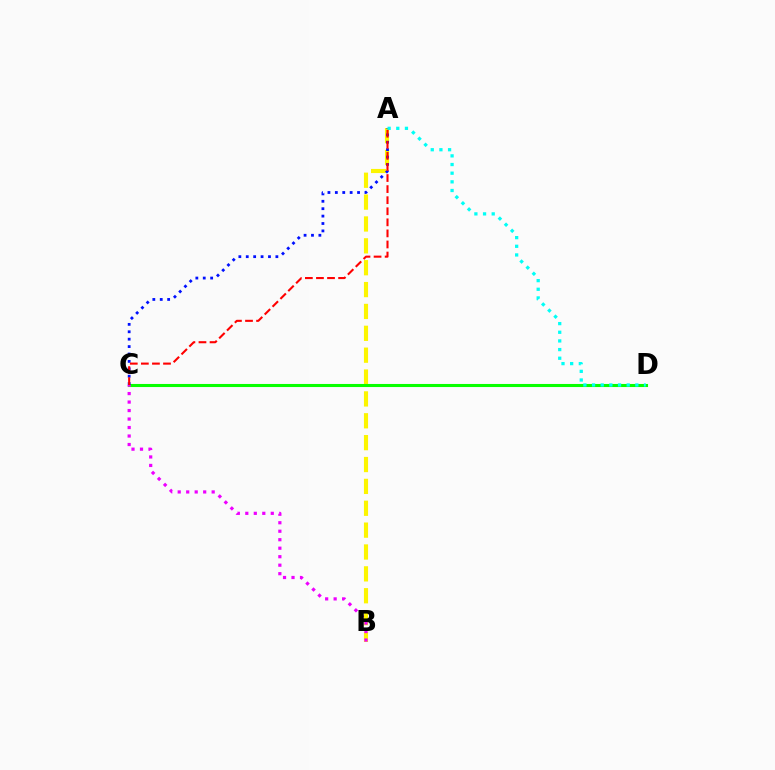{('A', 'B'): [{'color': '#fcf500', 'line_style': 'dashed', 'thickness': 2.97}], ('C', 'D'): [{'color': '#08ff00', 'line_style': 'solid', 'thickness': 2.22}], ('A', 'C'): [{'color': '#0010ff', 'line_style': 'dotted', 'thickness': 2.01}, {'color': '#ff0000', 'line_style': 'dashed', 'thickness': 1.5}], ('B', 'C'): [{'color': '#ee00ff', 'line_style': 'dotted', 'thickness': 2.31}], ('A', 'D'): [{'color': '#00fff6', 'line_style': 'dotted', 'thickness': 2.35}]}